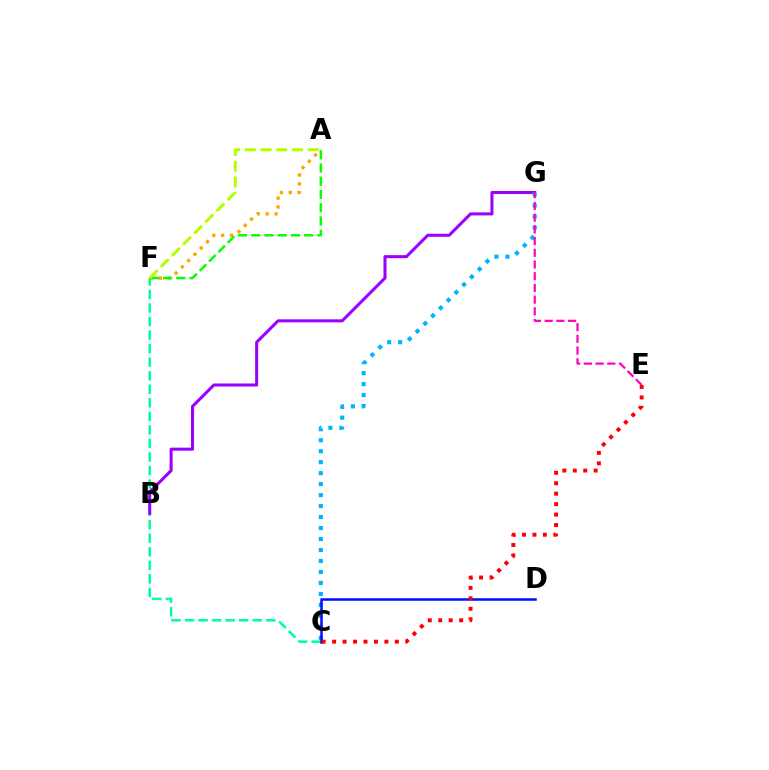{('C', 'F'): [{'color': '#00ff9d', 'line_style': 'dashed', 'thickness': 1.84}], ('B', 'G'): [{'color': '#9b00ff', 'line_style': 'solid', 'thickness': 2.19}], ('A', 'F'): [{'color': '#ffa500', 'line_style': 'dotted', 'thickness': 2.42}, {'color': '#08ff00', 'line_style': 'dashed', 'thickness': 1.8}, {'color': '#b3ff00', 'line_style': 'dashed', 'thickness': 2.14}], ('C', 'G'): [{'color': '#00b5ff', 'line_style': 'dotted', 'thickness': 2.98}], ('C', 'D'): [{'color': '#0010ff', 'line_style': 'solid', 'thickness': 1.81}], ('C', 'E'): [{'color': '#ff0000', 'line_style': 'dotted', 'thickness': 2.84}], ('E', 'G'): [{'color': '#ff00bd', 'line_style': 'dashed', 'thickness': 1.59}]}